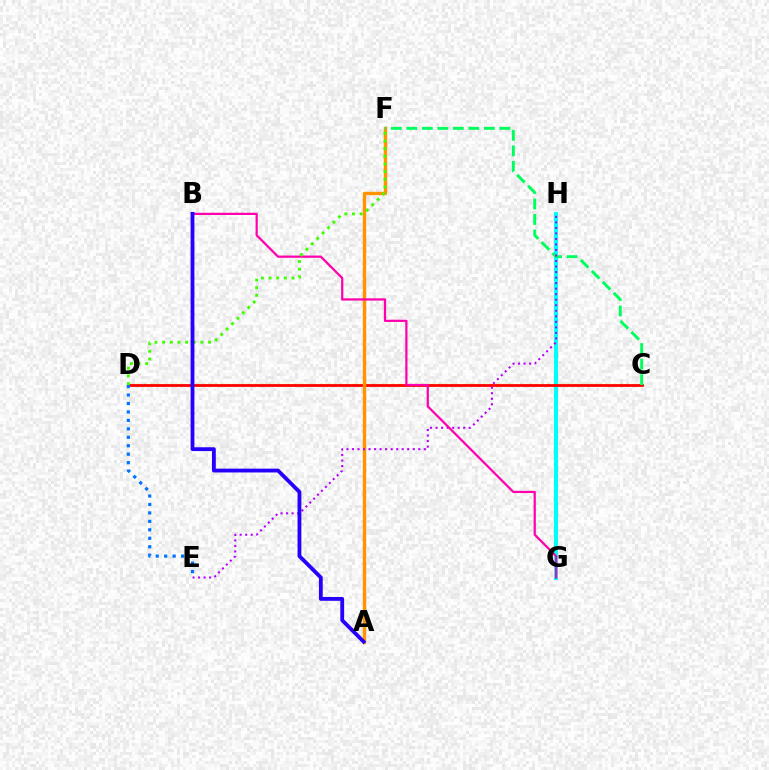{('C', 'D'): [{'color': '#d1ff00', 'line_style': 'dotted', 'thickness': 1.77}, {'color': '#ff0000', 'line_style': 'solid', 'thickness': 2.0}], ('G', 'H'): [{'color': '#00fff6', 'line_style': 'solid', 'thickness': 2.94}], ('A', 'F'): [{'color': '#ff9400', 'line_style': 'solid', 'thickness': 2.44}], ('C', 'F'): [{'color': '#00ff5c', 'line_style': 'dashed', 'thickness': 2.11}], ('E', 'H'): [{'color': '#b900ff', 'line_style': 'dotted', 'thickness': 1.5}], ('D', 'E'): [{'color': '#0074ff', 'line_style': 'dotted', 'thickness': 2.3}], ('B', 'G'): [{'color': '#ff00ac', 'line_style': 'solid', 'thickness': 1.6}], ('D', 'F'): [{'color': '#3dff00', 'line_style': 'dotted', 'thickness': 2.08}], ('A', 'B'): [{'color': '#2500ff', 'line_style': 'solid', 'thickness': 2.75}]}